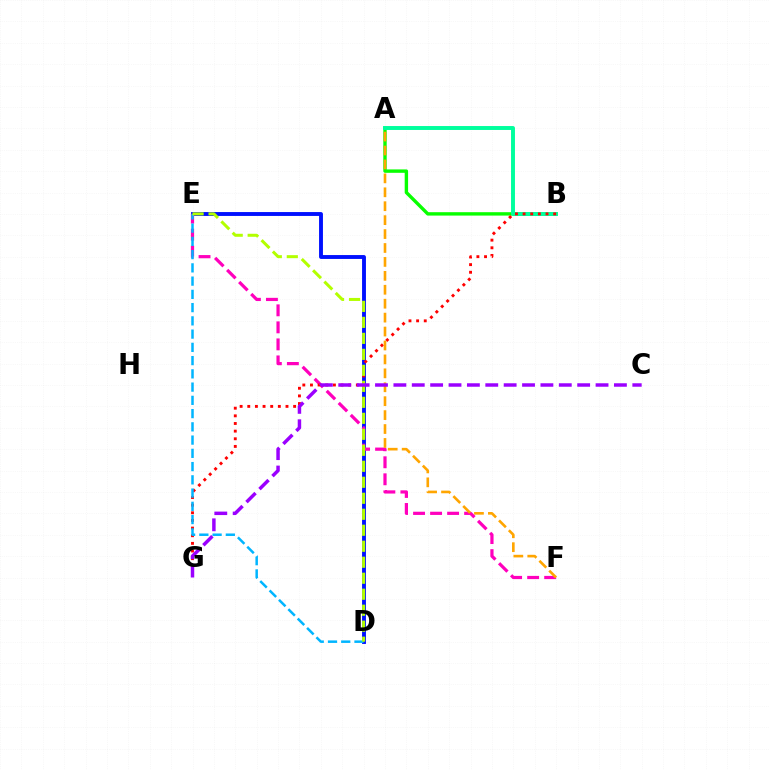{('A', 'B'): [{'color': '#08ff00', 'line_style': 'solid', 'thickness': 2.44}, {'color': '#00ff9d', 'line_style': 'solid', 'thickness': 2.83}], ('D', 'E'): [{'color': '#0010ff', 'line_style': 'solid', 'thickness': 2.79}, {'color': '#00b5ff', 'line_style': 'dashed', 'thickness': 1.8}, {'color': '#b3ff00', 'line_style': 'dashed', 'thickness': 2.17}], ('E', 'F'): [{'color': '#ff00bd', 'line_style': 'dashed', 'thickness': 2.31}], ('B', 'G'): [{'color': '#ff0000', 'line_style': 'dotted', 'thickness': 2.08}], ('A', 'F'): [{'color': '#ffa500', 'line_style': 'dashed', 'thickness': 1.89}], ('C', 'G'): [{'color': '#9b00ff', 'line_style': 'dashed', 'thickness': 2.5}]}